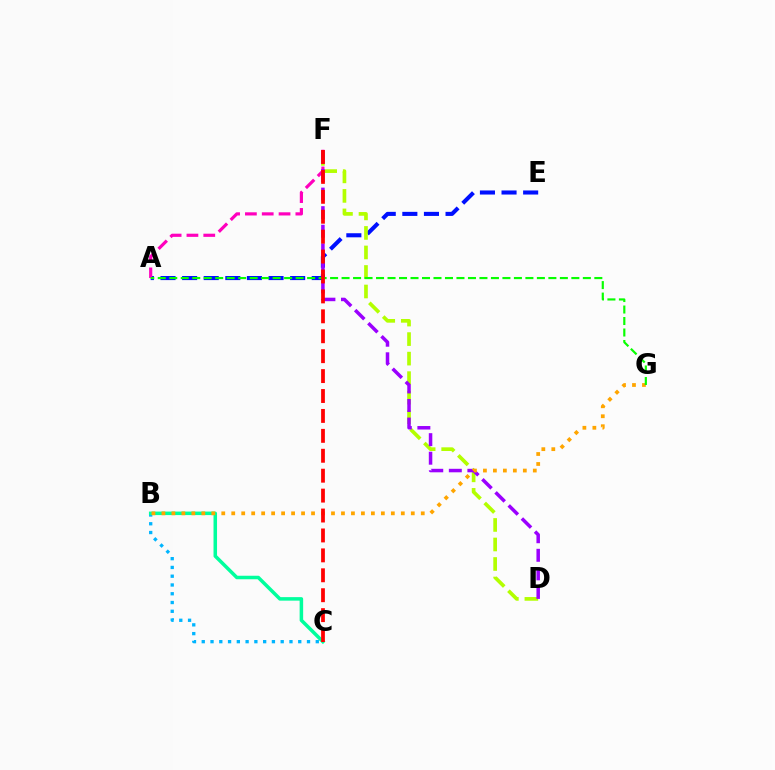{('B', 'C'): [{'color': '#00b5ff', 'line_style': 'dotted', 'thickness': 2.38}, {'color': '#00ff9d', 'line_style': 'solid', 'thickness': 2.53}], ('A', 'E'): [{'color': '#0010ff', 'line_style': 'dashed', 'thickness': 2.93}], ('A', 'F'): [{'color': '#ff00bd', 'line_style': 'dashed', 'thickness': 2.29}], ('D', 'F'): [{'color': '#b3ff00', 'line_style': 'dashed', 'thickness': 2.65}, {'color': '#9b00ff', 'line_style': 'dashed', 'thickness': 2.52}], ('B', 'G'): [{'color': '#ffa500', 'line_style': 'dotted', 'thickness': 2.71}], ('A', 'G'): [{'color': '#08ff00', 'line_style': 'dashed', 'thickness': 1.56}], ('C', 'F'): [{'color': '#ff0000', 'line_style': 'dashed', 'thickness': 2.71}]}